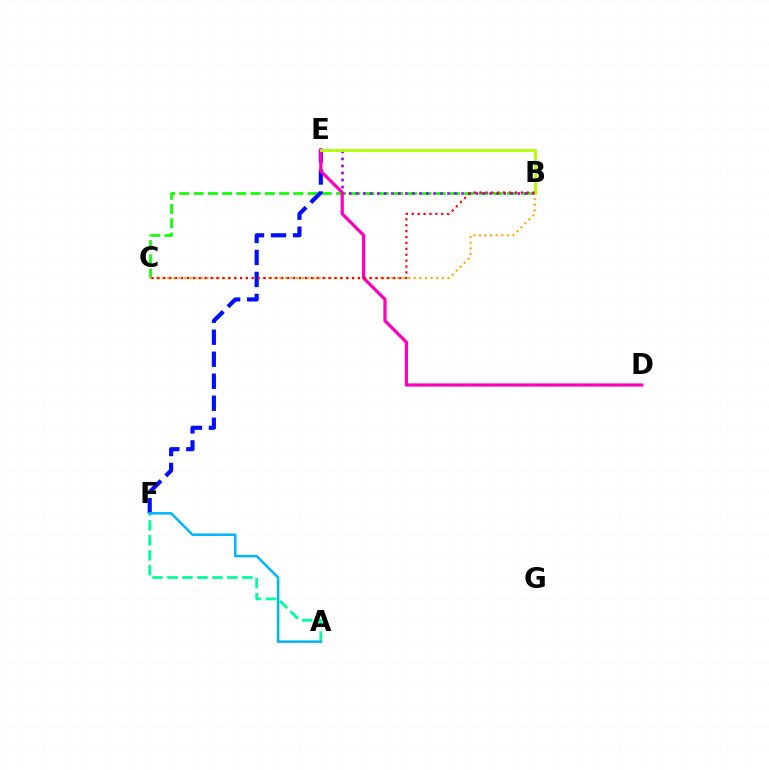{('B', 'C'): [{'color': '#08ff00', 'line_style': 'dashed', 'thickness': 1.93}, {'color': '#ffa500', 'line_style': 'dotted', 'thickness': 1.52}, {'color': '#ff0000', 'line_style': 'dotted', 'thickness': 1.6}], ('E', 'F'): [{'color': '#0010ff', 'line_style': 'dashed', 'thickness': 2.99}], ('B', 'E'): [{'color': '#9b00ff', 'line_style': 'dotted', 'thickness': 1.91}, {'color': '#b3ff00', 'line_style': 'solid', 'thickness': 2.03}], ('D', 'E'): [{'color': '#ff00bd', 'line_style': 'solid', 'thickness': 2.31}], ('A', 'F'): [{'color': '#00ff9d', 'line_style': 'dashed', 'thickness': 2.04}, {'color': '#00b5ff', 'line_style': 'solid', 'thickness': 1.82}]}